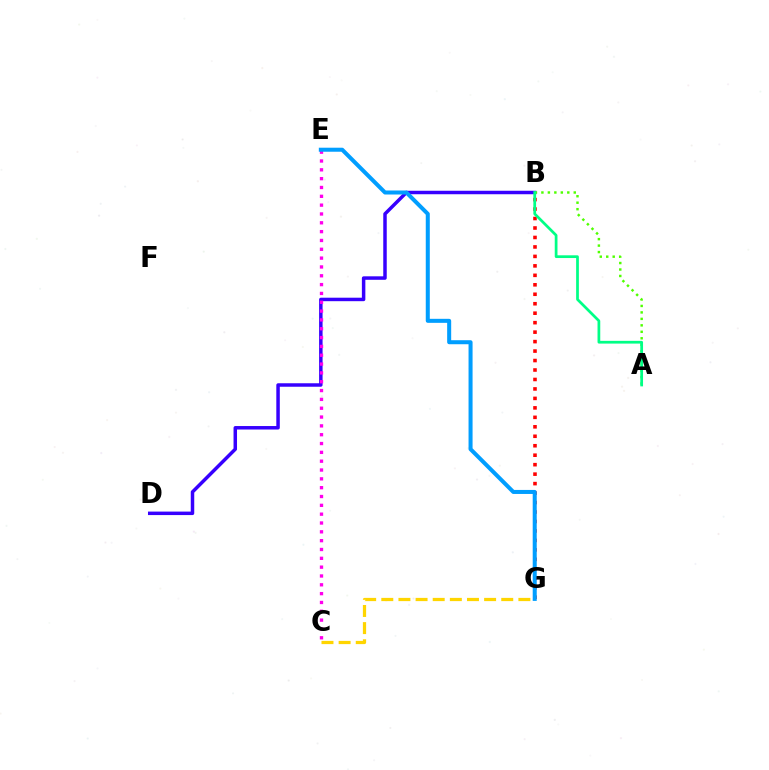{('B', 'D'): [{'color': '#3700ff', 'line_style': 'solid', 'thickness': 2.51}], ('B', 'G'): [{'color': '#ff0000', 'line_style': 'dotted', 'thickness': 2.57}], ('C', 'G'): [{'color': '#ffd500', 'line_style': 'dashed', 'thickness': 2.33}], ('C', 'E'): [{'color': '#ff00ed', 'line_style': 'dotted', 'thickness': 2.4}], ('E', 'G'): [{'color': '#009eff', 'line_style': 'solid', 'thickness': 2.9}], ('A', 'B'): [{'color': '#4fff00', 'line_style': 'dotted', 'thickness': 1.76}, {'color': '#00ff86', 'line_style': 'solid', 'thickness': 1.97}]}